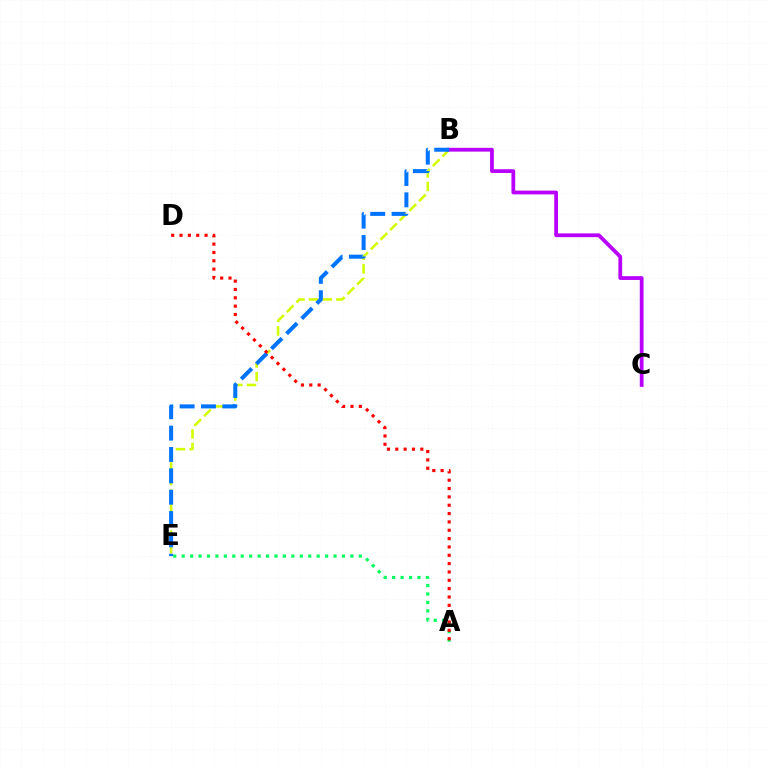{('A', 'E'): [{'color': '#00ff5c', 'line_style': 'dotted', 'thickness': 2.29}], ('B', 'E'): [{'color': '#d1ff00', 'line_style': 'dashed', 'thickness': 1.85}, {'color': '#0074ff', 'line_style': 'dashed', 'thickness': 2.9}], ('B', 'C'): [{'color': '#b900ff', 'line_style': 'solid', 'thickness': 2.72}], ('A', 'D'): [{'color': '#ff0000', 'line_style': 'dotted', 'thickness': 2.27}]}